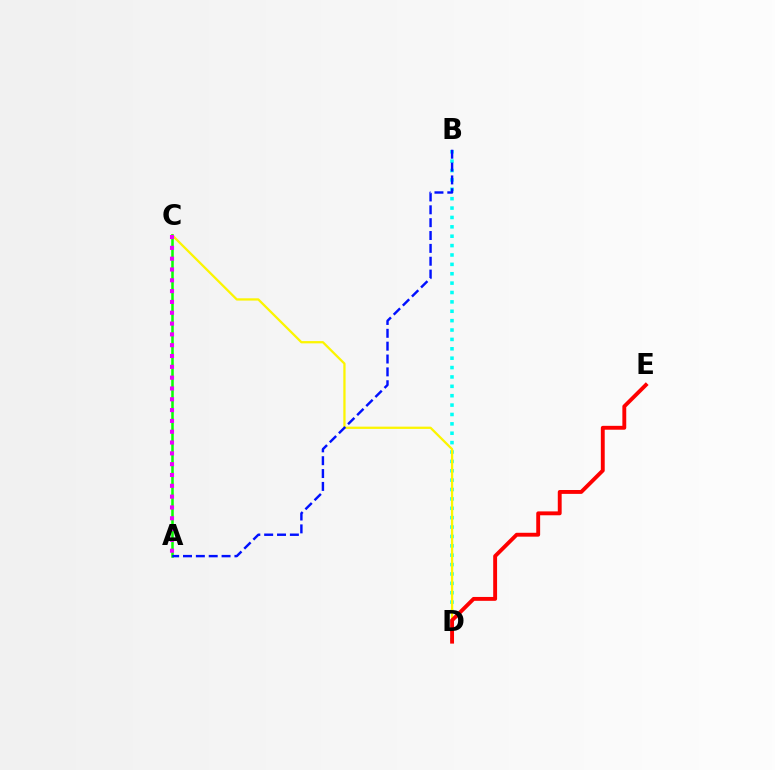{('B', 'D'): [{'color': '#00fff6', 'line_style': 'dotted', 'thickness': 2.55}], ('C', 'D'): [{'color': '#fcf500', 'line_style': 'solid', 'thickness': 1.64}], ('D', 'E'): [{'color': '#ff0000', 'line_style': 'solid', 'thickness': 2.79}], ('A', 'C'): [{'color': '#08ff00', 'line_style': 'solid', 'thickness': 1.82}, {'color': '#ee00ff', 'line_style': 'dotted', 'thickness': 2.94}], ('A', 'B'): [{'color': '#0010ff', 'line_style': 'dashed', 'thickness': 1.75}]}